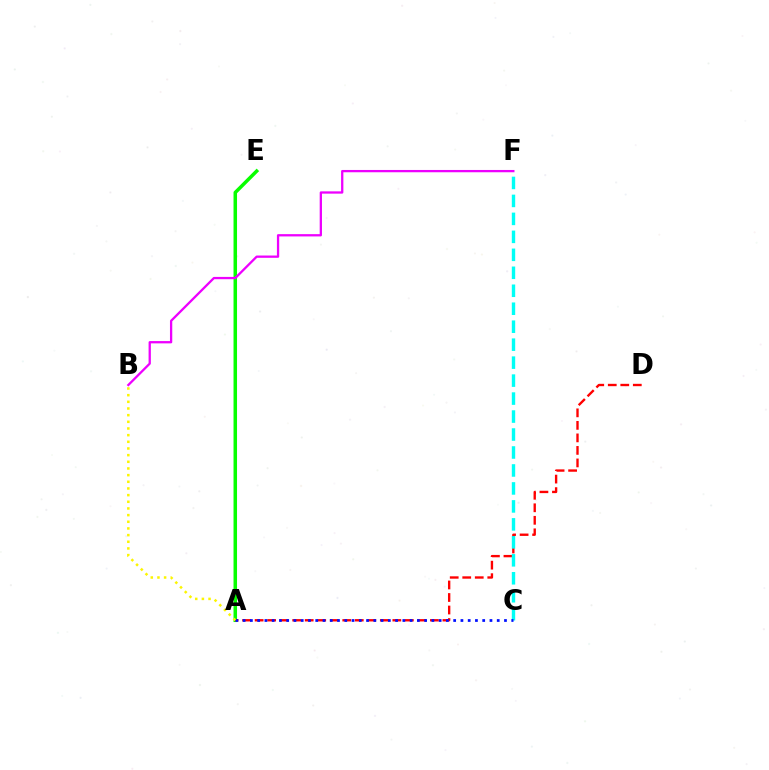{('A', 'E'): [{'color': '#08ff00', 'line_style': 'solid', 'thickness': 2.53}], ('B', 'F'): [{'color': '#ee00ff', 'line_style': 'solid', 'thickness': 1.65}], ('A', 'D'): [{'color': '#ff0000', 'line_style': 'dashed', 'thickness': 1.7}], ('C', 'F'): [{'color': '#00fff6', 'line_style': 'dashed', 'thickness': 2.44}], ('A', 'C'): [{'color': '#0010ff', 'line_style': 'dotted', 'thickness': 1.97}], ('A', 'B'): [{'color': '#fcf500', 'line_style': 'dotted', 'thickness': 1.81}]}